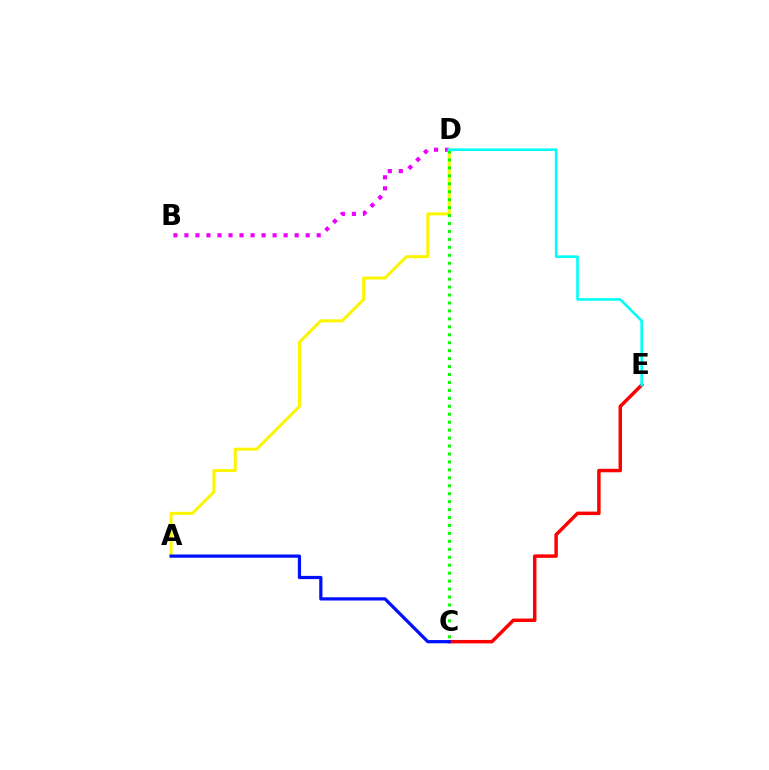{('B', 'D'): [{'color': '#ee00ff', 'line_style': 'dotted', 'thickness': 2.99}], ('C', 'E'): [{'color': '#ff0000', 'line_style': 'solid', 'thickness': 2.49}], ('A', 'D'): [{'color': '#fcf500', 'line_style': 'solid', 'thickness': 2.16}], ('C', 'D'): [{'color': '#08ff00', 'line_style': 'dotted', 'thickness': 2.16}], ('D', 'E'): [{'color': '#00fff6', 'line_style': 'solid', 'thickness': 1.86}], ('A', 'C'): [{'color': '#0010ff', 'line_style': 'solid', 'thickness': 2.32}]}